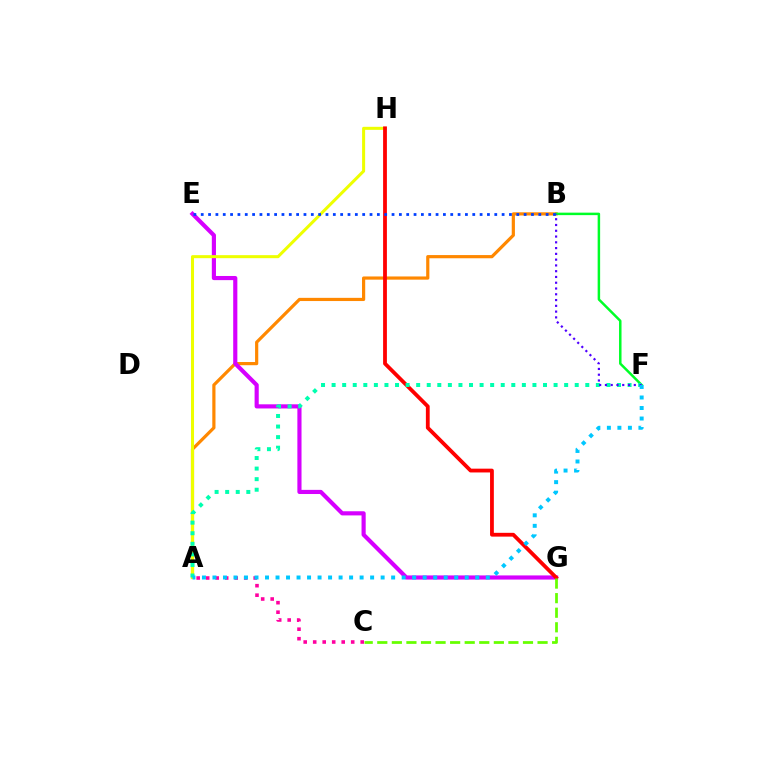{('A', 'B'): [{'color': '#ff8800', 'line_style': 'solid', 'thickness': 2.3}], ('E', 'G'): [{'color': '#d600ff', 'line_style': 'solid', 'thickness': 2.99}], ('A', 'H'): [{'color': '#eeff00', 'line_style': 'solid', 'thickness': 2.19}], ('G', 'H'): [{'color': '#ff0000', 'line_style': 'solid', 'thickness': 2.73}], ('C', 'G'): [{'color': '#66ff00', 'line_style': 'dashed', 'thickness': 1.98}], ('B', 'F'): [{'color': '#00ff27', 'line_style': 'solid', 'thickness': 1.79}, {'color': '#4f00ff', 'line_style': 'dotted', 'thickness': 1.57}], ('A', 'F'): [{'color': '#00ffaf', 'line_style': 'dotted', 'thickness': 2.87}, {'color': '#00c7ff', 'line_style': 'dotted', 'thickness': 2.86}], ('B', 'E'): [{'color': '#003fff', 'line_style': 'dotted', 'thickness': 1.99}], ('A', 'C'): [{'color': '#ff00a0', 'line_style': 'dotted', 'thickness': 2.58}]}